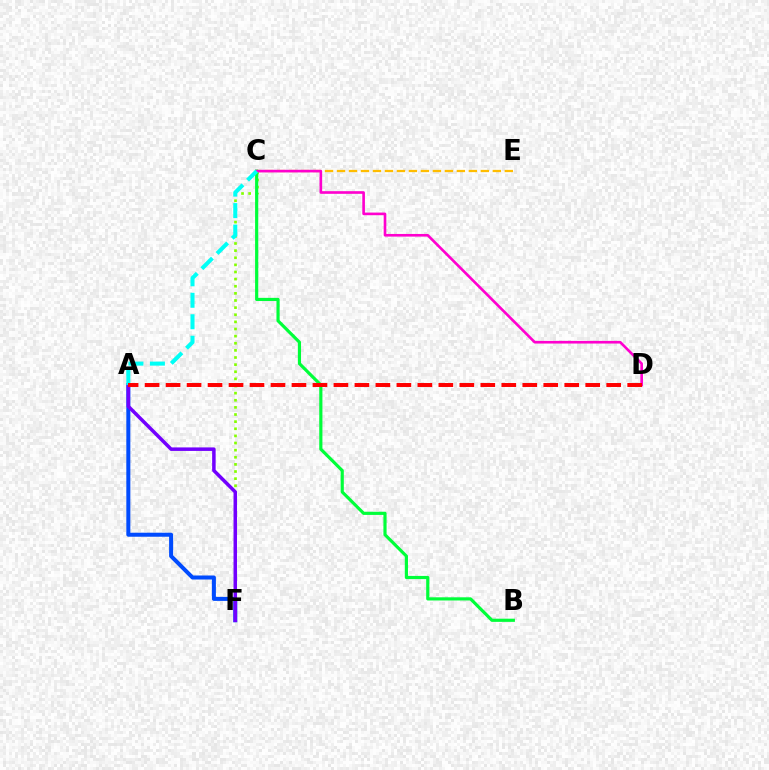{('C', 'F'): [{'color': '#84ff00', 'line_style': 'dotted', 'thickness': 1.94}], ('A', 'F'): [{'color': '#004bff', 'line_style': 'solid', 'thickness': 2.89}, {'color': '#7200ff', 'line_style': 'solid', 'thickness': 2.53}], ('B', 'C'): [{'color': '#00ff39', 'line_style': 'solid', 'thickness': 2.28}], ('C', 'E'): [{'color': '#ffbd00', 'line_style': 'dashed', 'thickness': 1.63}], ('C', 'D'): [{'color': '#ff00cf', 'line_style': 'solid', 'thickness': 1.9}], ('A', 'C'): [{'color': '#00fff6', 'line_style': 'dashed', 'thickness': 2.92}], ('A', 'D'): [{'color': '#ff0000', 'line_style': 'dashed', 'thickness': 2.85}]}